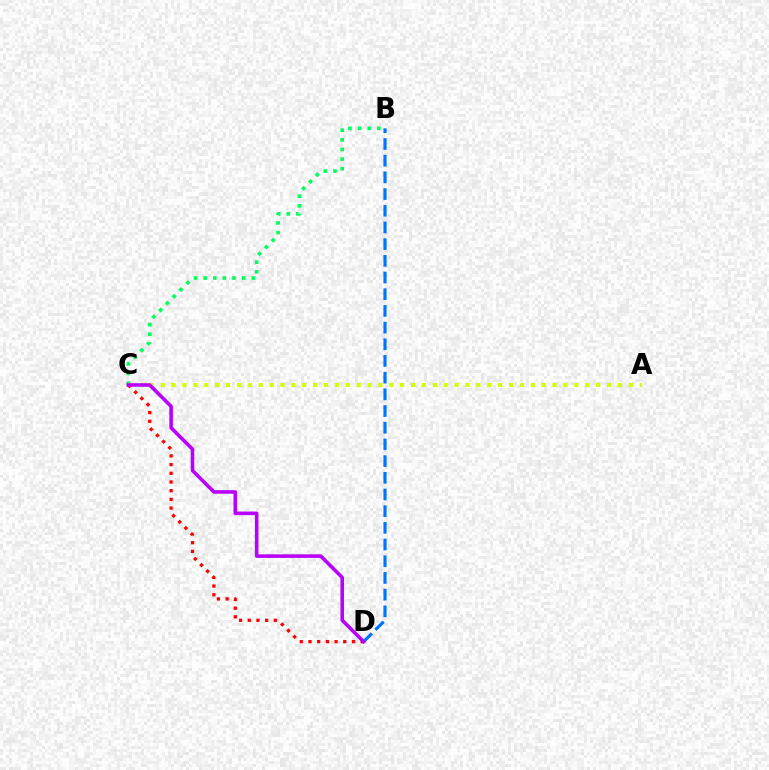{('B', 'D'): [{'color': '#0074ff', 'line_style': 'dashed', 'thickness': 2.27}], ('B', 'C'): [{'color': '#00ff5c', 'line_style': 'dotted', 'thickness': 2.61}], ('A', 'C'): [{'color': '#d1ff00', 'line_style': 'dotted', 'thickness': 2.96}], ('C', 'D'): [{'color': '#ff0000', 'line_style': 'dotted', 'thickness': 2.36}, {'color': '#b900ff', 'line_style': 'solid', 'thickness': 2.57}]}